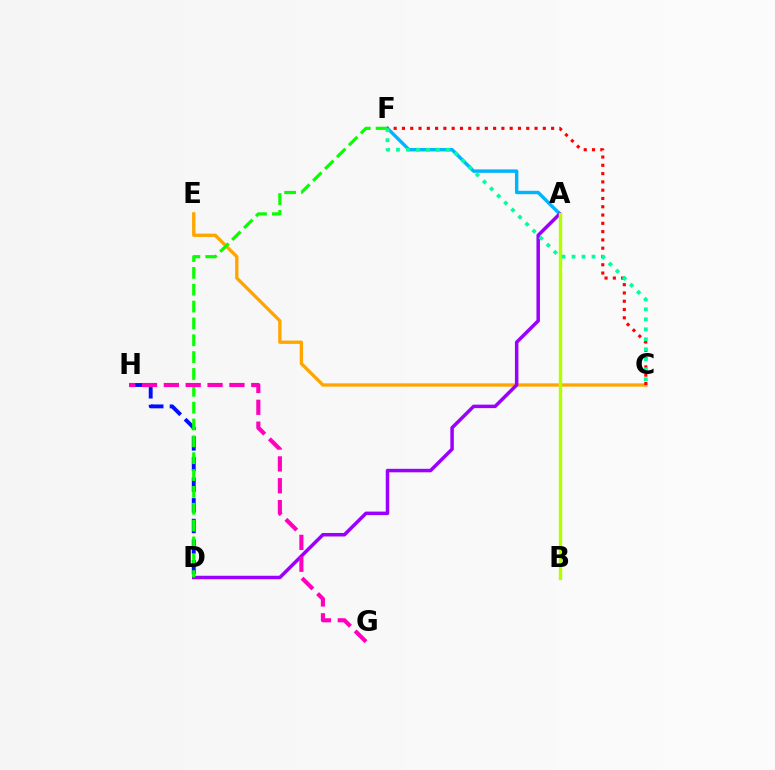{('A', 'F'): [{'color': '#00b5ff', 'line_style': 'solid', 'thickness': 2.46}], ('D', 'H'): [{'color': '#0010ff', 'line_style': 'dashed', 'thickness': 2.8}], ('C', 'E'): [{'color': '#ffa500', 'line_style': 'solid', 'thickness': 2.39}], ('C', 'F'): [{'color': '#ff0000', 'line_style': 'dotted', 'thickness': 2.25}, {'color': '#00ff9d', 'line_style': 'dotted', 'thickness': 2.71}], ('A', 'D'): [{'color': '#9b00ff', 'line_style': 'solid', 'thickness': 2.52}], ('D', 'F'): [{'color': '#08ff00', 'line_style': 'dashed', 'thickness': 2.29}], ('A', 'B'): [{'color': '#b3ff00', 'line_style': 'solid', 'thickness': 2.46}], ('G', 'H'): [{'color': '#ff00bd', 'line_style': 'dashed', 'thickness': 2.97}]}